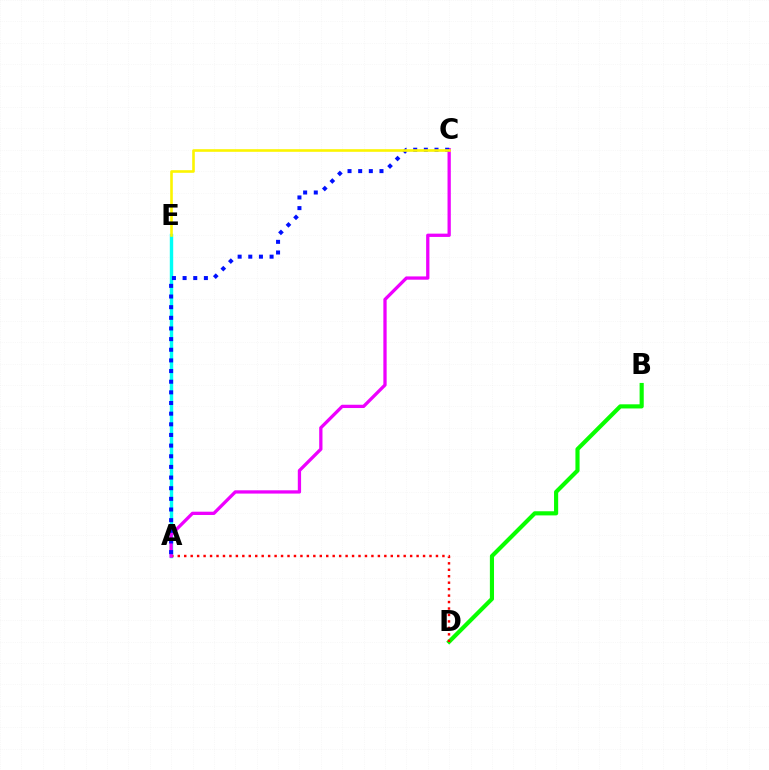{('A', 'E'): [{'color': '#00fff6', 'line_style': 'solid', 'thickness': 2.46}], ('B', 'D'): [{'color': '#08ff00', 'line_style': 'solid', 'thickness': 2.98}], ('A', 'D'): [{'color': '#ff0000', 'line_style': 'dotted', 'thickness': 1.75}], ('A', 'C'): [{'color': '#ee00ff', 'line_style': 'solid', 'thickness': 2.37}, {'color': '#0010ff', 'line_style': 'dotted', 'thickness': 2.89}], ('C', 'E'): [{'color': '#fcf500', 'line_style': 'solid', 'thickness': 1.88}]}